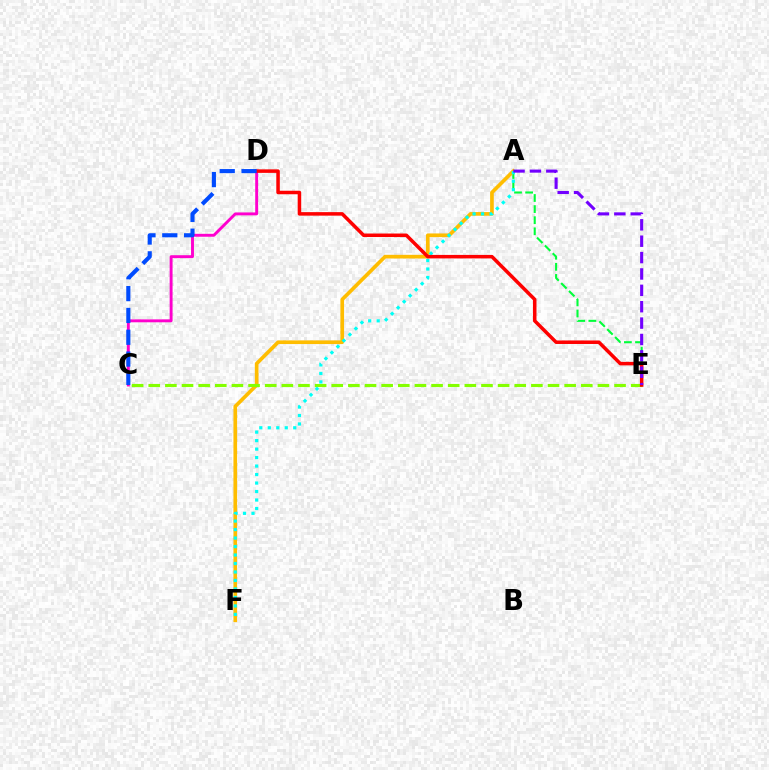{('C', 'D'): [{'color': '#ff00cf', 'line_style': 'solid', 'thickness': 2.1}, {'color': '#004bff', 'line_style': 'dashed', 'thickness': 2.96}], ('A', 'E'): [{'color': '#00ff39', 'line_style': 'dashed', 'thickness': 1.51}, {'color': '#7200ff', 'line_style': 'dashed', 'thickness': 2.23}], ('A', 'F'): [{'color': '#ffbd00', 'line_style': 'solid', 'thickness': 2.64}, {'color': '#00fff6', 'line_style': 'dotted', 'thickness': 2.31}], ('C', 'E'): [{'color': '#84ff00', 'line_style': 'dashed', 'thickness': 2.26}], ('D', 'E'): [{'color': '#ff0000', 'line_style': 'solid', 'thickness': 2.53}]}